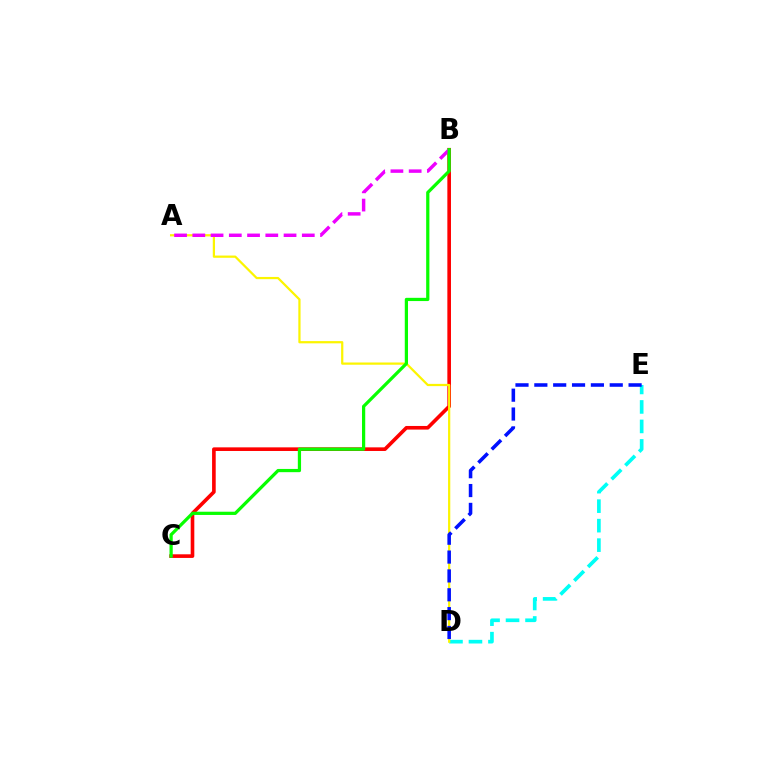{('D', 'E'): [{'color': '#00fff6', 'line_style': 'dashed', 'thickness': 2.65}, {'color': '#0010ff', 'line_style': 'dashed', 'thickness': 2.56}], ('B', 'C'): [{'color': '#ff0000', 'line_style': 'solid', 'thickness': 2.61}, {'color': '#08ff00', 'line_style': 'solid', 'thickness': 2.33}], ('A', 'D'): [{'color': '#fcf500', 'line_style': 'solid', 'thickness': 1.61}], ('A', 'B'): [{'color': '#ee00ff', 'line_style': 'dashed', 'thickness': 2.48}]}